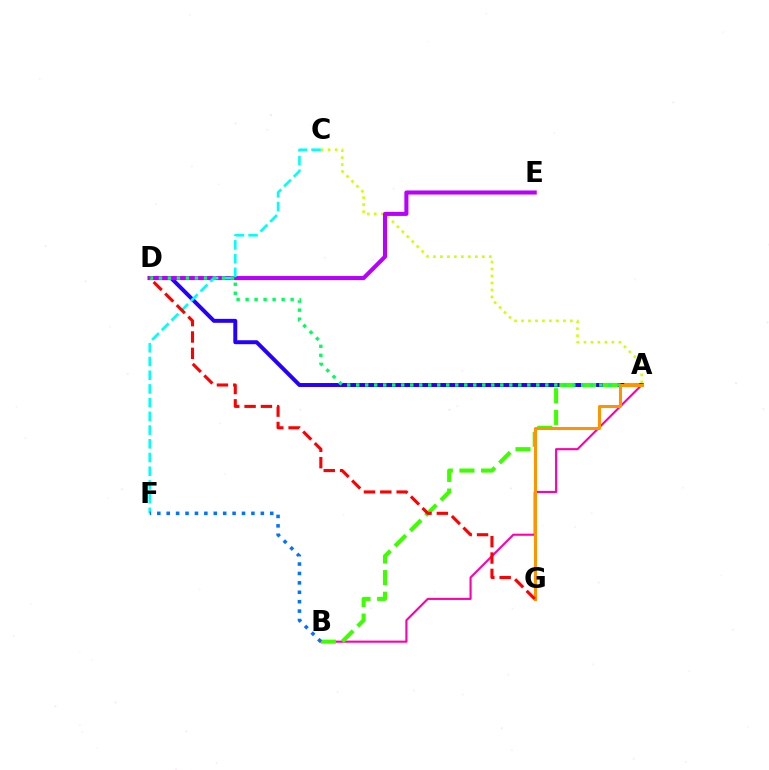{('A', 'B'): [{'color': '#ff00ac', 'line_style': 'solid', 'thickness': 1.52}, {'color': '#3dff00', 'line_style': 'dashed', 'thickness': 2.94}], ('A', 'D'): [{'color': '#2500ff', 'line_style': 'solid', 'thickness': 2.85}, {'color': '#00ff5c', 'line_style': 'dotted', 'thickness': 2.45}], ('A', 'C'): [{'color': '#d1ff00', 'line_style': 'dotted', 'thickness': 1.9}], ('D', 'E'): [{'color': '#b900ff', 'line_style': 'solid', 'thickness': 2.93}], ('C', 'F'): [{'color': '#00fff6', 'line_style': 'dashed', 'thickness': 1.86}], ('B', 'F'): [{'color': '#0074ff', 'line_style': 'dotted', 'thickness': 2.56}], ('A', 'G'): [{'color': '#ff9400', 'line_style': 'solid', 'thickness': 2.17}], ('D', 'G'): [{'color': '#ff0000', 'line_style': 'dashed', 'thickness': 2.22}]}